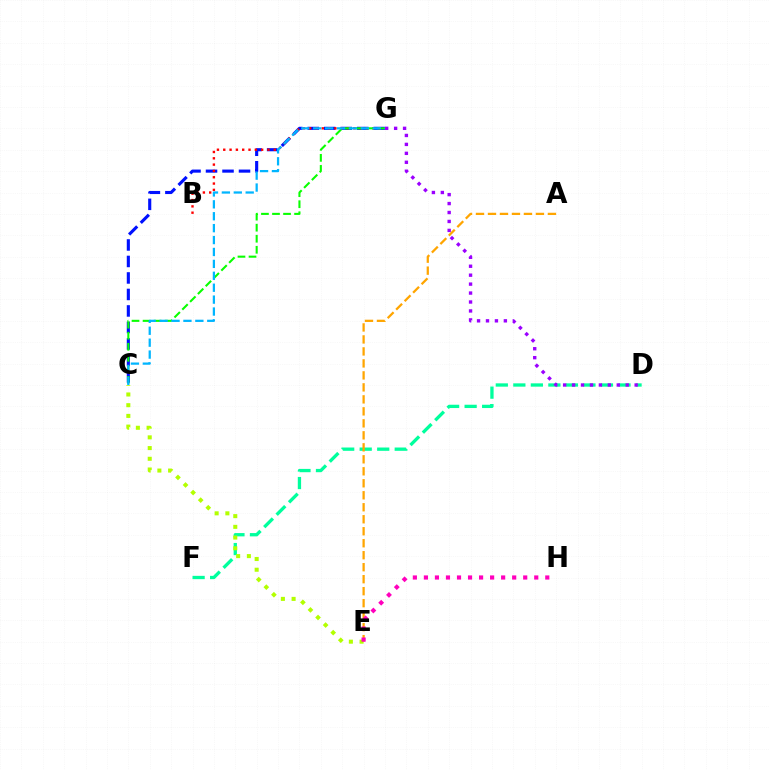{('D', 'F'): [{'color': '#00ff9d', 'line_style': 'dashed', 'thickness': 2.38}], ('C', 'G'): [{'color': '#0010ff', 'line_style': 'dashed', 'thickness': 2.24}, {'color': '#08ff00', 'line_style': 'dashed', 'thickness': 1.5}, {'color': '#00b5ff', 'line_style': 'dashed', 'thickness': 1.62}], ('B', 'G'): [{'color': '#ff0000', 'line_style': 'dotted', 'thickness': 1.72}], ('C', 'E'): [{'color': '#b3ff00', 'line_style': 'dotted', 'thickness': 2.91}], ('A', 'E'): [{'color': '#ffa500', 'line_style': 'dashed', 'thickness': 1.63}], ('E', 'H'): [{'color': '#ff00bd', 'line_style': 'dotted', 'thickness': 3.0}], ('D', 'G'): [{'color': '#9b00ff', 'line_style': 'dotted', 'thickness': 2.43}]}